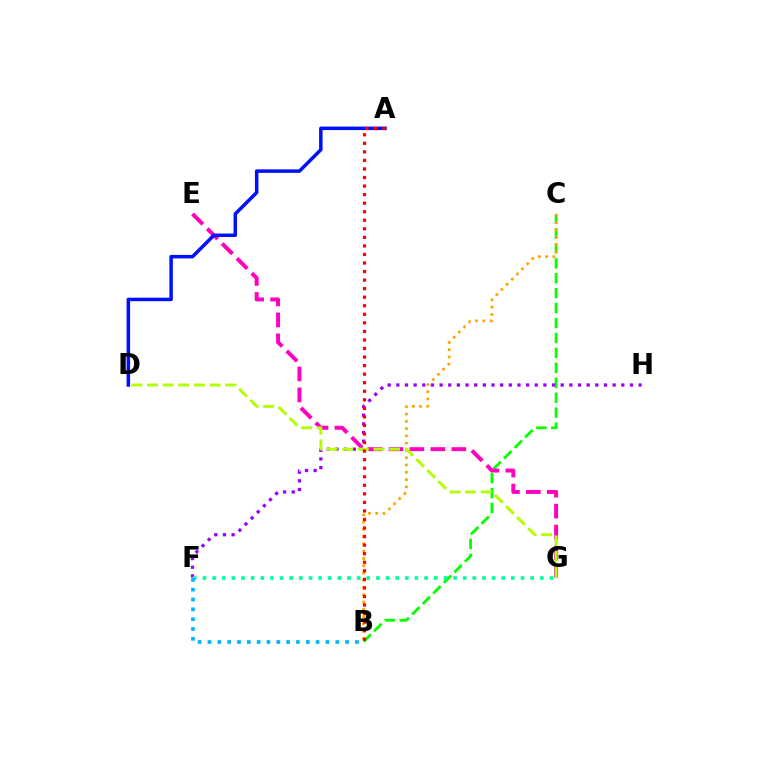{('B', 'C'): [{'color': '#08ff00', 'line_style': 'dashed', 'thickness': 2.03}, {'color': '#ffa500', 'line_style': 'dotted', 'thickness': 1.98}], ('E', 'G'): [{'color': '#ff00bd', 'line_style': 'dashed', 'thickness': 2.85}], ('A', 'D'): [{'color': '#0010ff', 'line_style': 'solid', 'thickness': 2.52}], ('F', 'H'): [{'color': '#9b00ff', 'line_style': 'dotted', 'thickness': 2.35}], ('F', 'G'): [{'color': '#00ff9d', 'line_style': 'dotted', 'thickness': 2.62}], ('D', 'G'): [{'color': '#b3ff00', 'line_style': 'dashed', 'thickness': 2.12}], ('A', 'B'): [{'color': '#ff0000', 'line_style': 'dotted', 'thickness': 2.32}], ('B', 'F'): [{'color': '#00b5ff', 'line_style': 'dotted', 'thickness': 2.67}]}